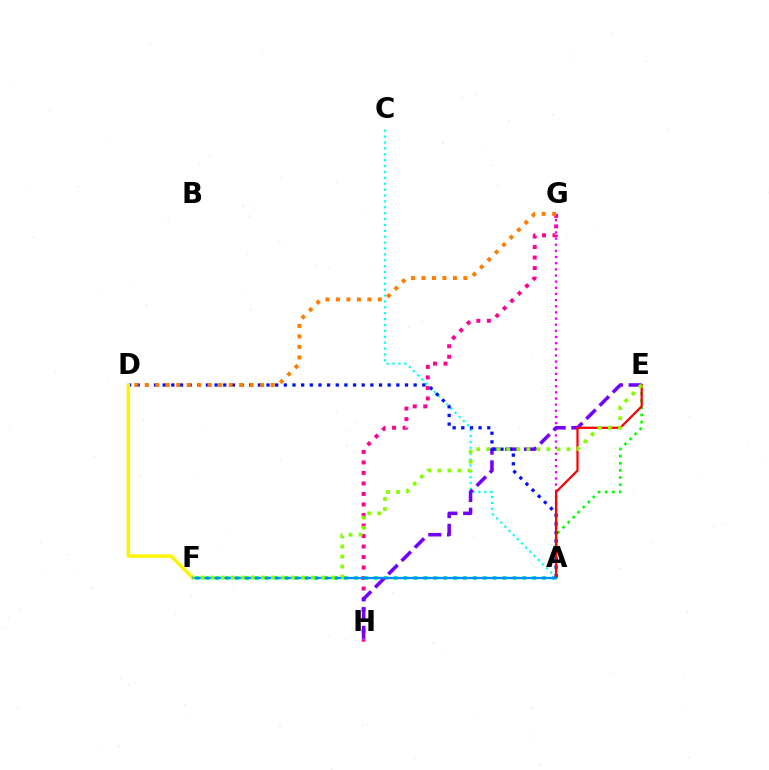{('G', 'H'): [{'color': '#ff0094', 'line_style': 'dotted', 'thickness': 2.86}], ('A', 'F'): [{'color': '#00ff74', 'line_style': 'dotted', 'thickness': 2.69}, {'color': '#008cff', 'line_style': 'solid', 'thickness': 1.67}], ('A', 'C'): [{'color': '#00fff6', 'line_style': 'dotted', 'thickness': 1.6}], ('A', 'E'): [{'color': '#08ff00', 'line_style': 'dotted', 'thickness': 1.94}, {'color': '#ff0000', 'line_style': 'solid', 'thickness': 1.61}], ('A', 'G'): [{'color': '#ee00ff', 'line_style': 'dotted', 'thickness': 1.67}], ('E', 'H'): [{'color': '#7200ff', 'line_style': 'dashed', 'thickness': 2.55}], ('A', 'D'): [{'color': '#0010ff', 'line_style': 'dotted', 'thickness': 2.35}], ('D', 'F'): [{'color': '#fcf500', 'line_style': 'solid', 'thickness': 2.5}], ('E', 'F'): [{'color': '#84ff00', 'line_style': 'dotted', 'thickness': 2.73}], ('D', 'G'): [{'color': '#ff7c00', 'line_style': 'dotted', 'thickness': 2.85}]}